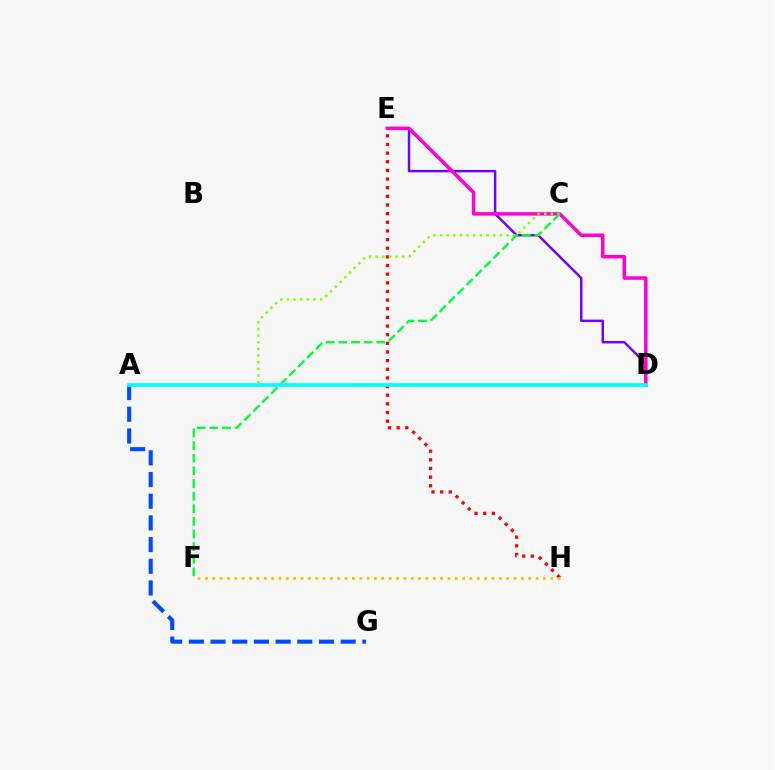{('E', 'H'): [{'color': '#ff0000', 'line_style': 'dotted', 'thickness': 2.35}], ('D', 'E'): [{'color': '#7200ff', 'line_style': 'solid', 'thickness': 1.76}, {'color': '#ff00cf', 'line_style': 'solid', 'thickness': 2.52}], ('A', 'G'): [{'color': '#004bff', 'line_style': 'dashed', 'thickness': 2.95}], ('A', 'C'): [{'color': '#84ff00', 'line_style': 'dotted', 'thickness': 1.81}], ('C', 'F'): [{'color': '#00ff39', 'line_style': 'dashed', 'thickness': 1.72}], ('A', 'D'): [{'color': '#00fff6', 'line_style': 'solid', 'thickness': 2.64}], ('F', 'H'): [{'color': '#ffbd00', 'line_style': 'dotted', 'thickness': 2.0}]}